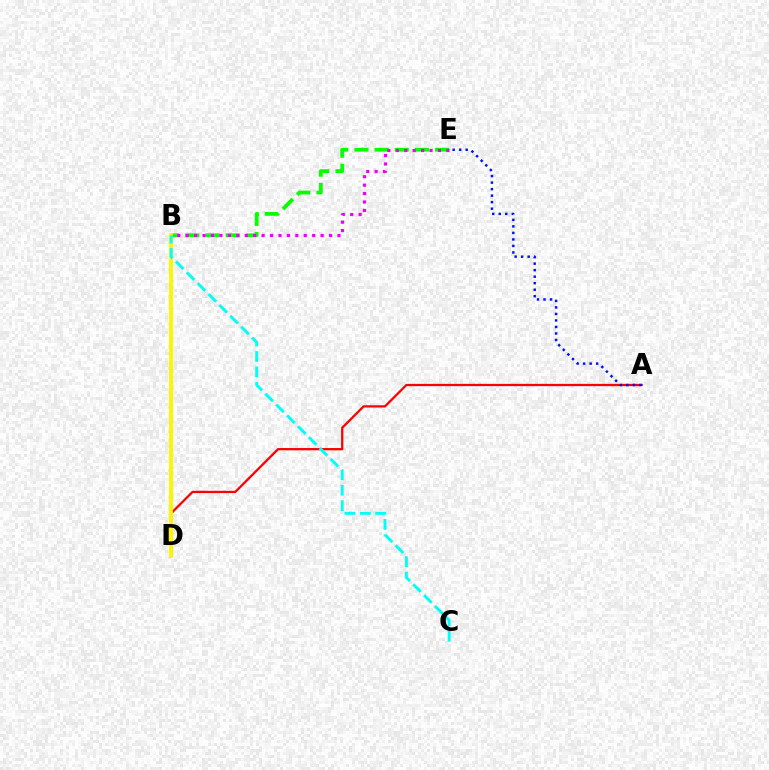{('A', 'D'): [{'color': '#ff0000', 'line_style': 'solid', 'thickness': 1.63}], ('B', 'E'): [{'color': '#08ff00', 'line_style': 'dashed', 'thickness': 2.74}, {'color': '#ee00ff', 'line_style': 'dotted', 'thickness': 2.29}], ('A', 'E'): [{'color': '#0010ff', 'line_style': 'dotted', 'thickness': 1.77}], ('B', 'D'): [{'color': '#fcf500', 'line_style': 'solid', 'thickness': 2.73}], ('B', 'C'): [{'color': '#00fff6', 'line_style': 'dashed', 'thickness': 2.09}]}